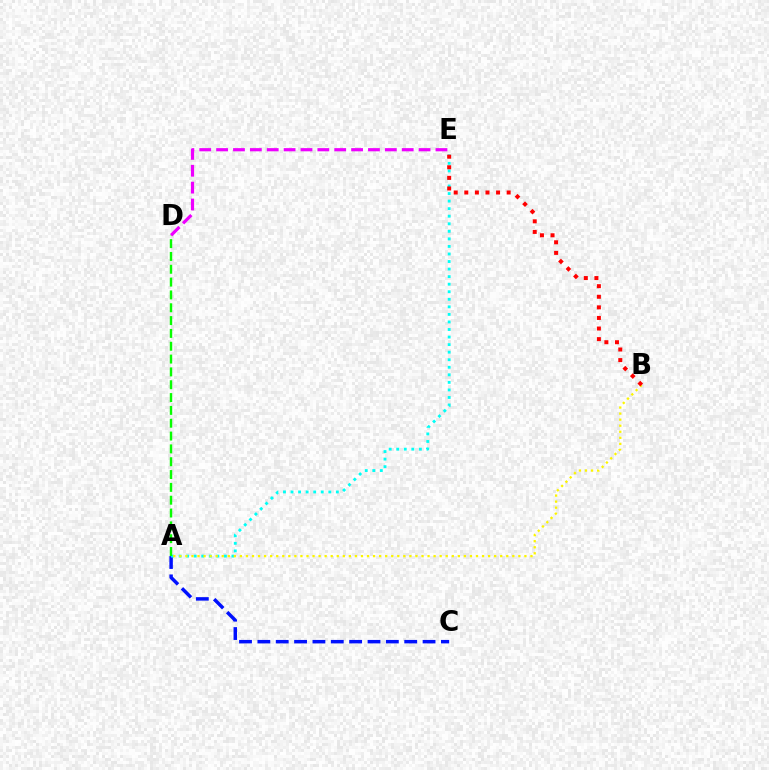{('A', 'C'): [{'color': '#0010ff', 'line_style': 'dashed', 'thickness': 2.49}], ('A', 'E'): [{'color': '#00fff6', 'line_style': 'dotted', 'thickness': 2.05}], ('A', 'B'): [{'color': '#fcf500', 'line_style': 'dotted', 'thickness': 1.64}], ('A', 'D'): [{'color': '#08ff00', 'line_style': 'dashed', 'thickness': 1.74}], ('B', 'E'): [{'color': '#ff0000', 'line_style': 'dotted', 'thickness': 2.88}], ('D', 'E'): [{'color': '#ee00ff', 'line_style': 'dashed', 'thickness': 2.29}]}